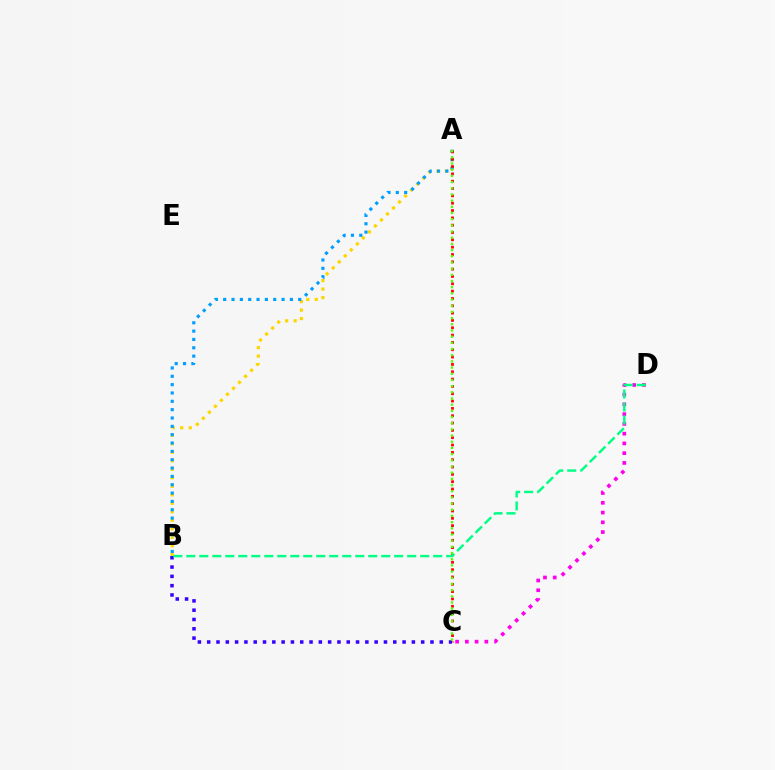{('A', 'B'): [{'color': '#ffd500', 'line_style': 'dotted', 'thickness': 2.31}, {'color': '#009eff', 'line_style': 'dotted', 'thickness': 2.27}], ('C', 'D'): [{'color': '#ff00ed', 'line_style': 'dotted', 'thickness': 2.65}], ('A', 'C'): [{'color': '#ff0000', 'line_style': 'dotted', 'thickness': 1.99}, {'color': '#4fff00', 'line_style': 'dotted', 'thickness': 1.68}], ('B', 'C'): [{'color': '#3700ff', 'line_style': 'dotted', 'thickness': 2.53}], ('B', 'D'): [{'color': '#00ff86', 'line_style': 'dashed', 'thickness': 1.77}]}